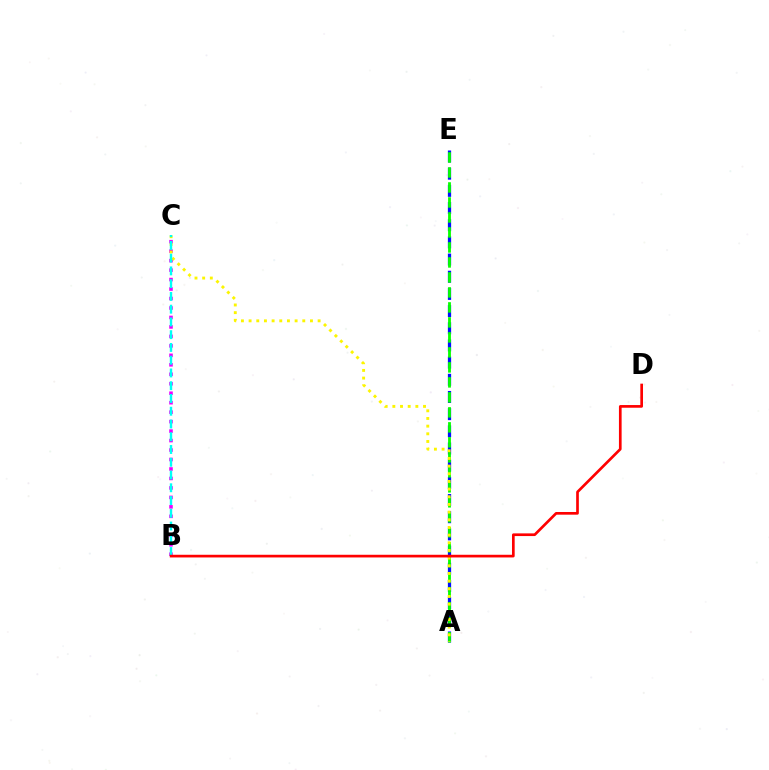{('A', 'E'): [{'color': '#0010ff', 'line_style': 'dashed', 'thickness': 2.33}, {'color': '#08ff00', 'line_style': 'dashed', 'thickness': 2.04}], ('B', 'C'): [{'color': '#ee00ff', 'line_style': 'dotted', 'thickness': 2.57}, {'color': '#00fff6', 'line_style': 'dashed', 'thickness': 1.73}], ('A', 'C'): [{'color': '#fcf500', 'line_style': 'dotted', 'thickness': 2.08}], ('B', 'D'): [{'color': '#ff0000', 'line_style': 'solid', 'thickness': 1.93}]}